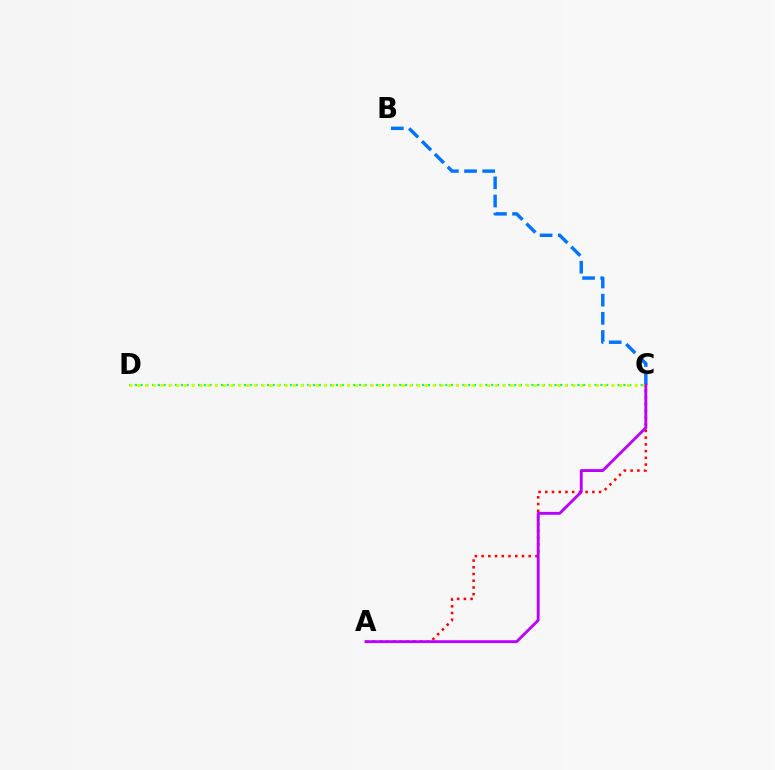{('B', 'C'): [{'color': '#0074ff', 'line_style': 'dashed', 'thickness': 2.47}], ('C', 'D'): [{'color': '#00ff5c', 'line_style': 'dotted', 'thickness': 1.56}, {'color': '#d1ff00', 'line_style': 'dotted', 'thickness': 2.11}], ('A', 'C'): [{'color': '#ff0000', 'line_style': 'dotted', 'thickness': 1.83}, {'color': '#b900ff', 'line_style': 'solid', 'thickness': 2.08}]}